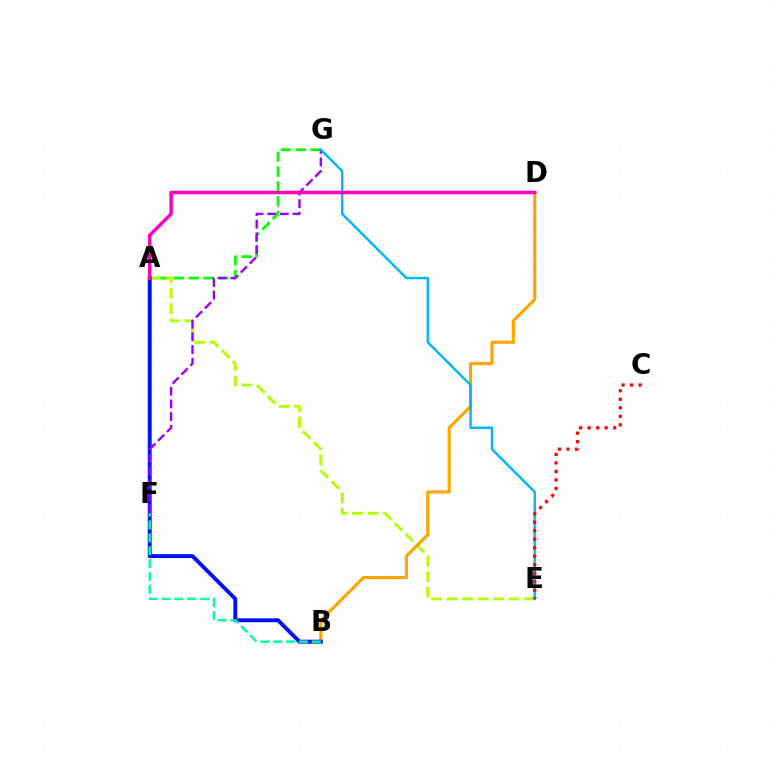{('A', 'G'): [{'color': '#08ff00', 'line_style': 'dashed', 'thickness': 2.02}], ('A', 'E'): [{'color': '#b3ff00', 'line_style': 'dashed', 'thickness': 2.11}], ('B', 'D'): [{'color': '#ffa500', 'line_style': 'solid', 'thickness': 2.25}], ('A', 'B'): [{'color': '#0010ff', 'line_style': 'solid', 'thickness': 2.81}], ('F', 'G'): [{'color': '#9b00ff', 'line_style': 'dashed', 'thickness': 1.72}], ('E', 'G'): [{'color': '#00b5ff', 'line_style': 'solid', 'thickness': 1.74}], ('A', 'D'): [{'color': '#ff00bd', 'line_style': 'solid', 'thickness': 2.5}], ('B', 'F'): [{'color': '#00ff9d', 'line_style': 'dashed', 'thickness': 1.75}], ('C', 'E'): [{'color': '#ff0000', 'line_style': 'dotted', 'thickness': 2.31}]}